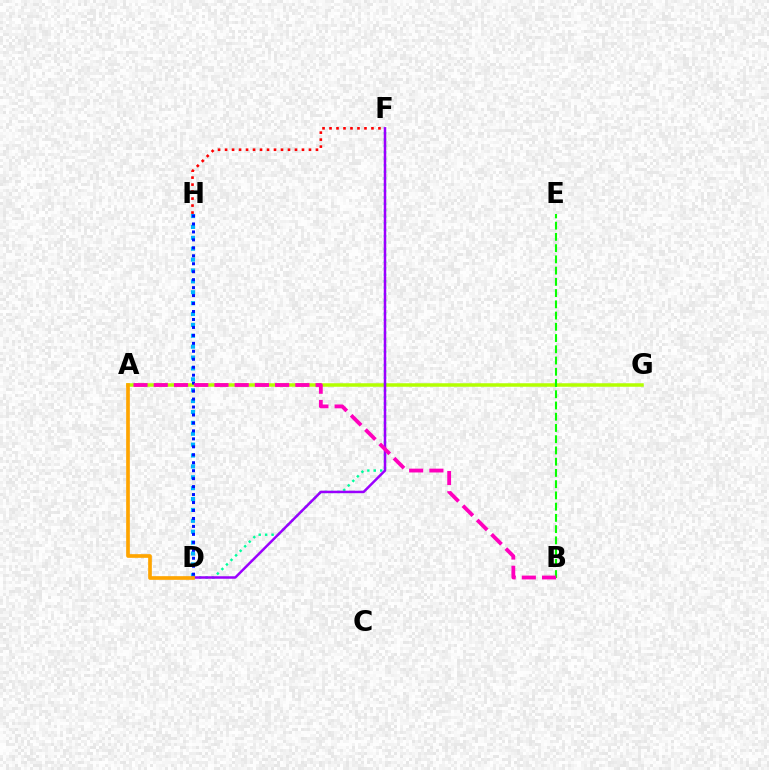{('A', 'G'): [{'color': '#b3ff00', 'line_style': 'solid', 'thickness': 2.52}], ('D', 'H'): [{'color': '#00b5ff', 'line_style': 'dotted', 'thickness': 2.96}, {'color': '#0010ff', 'line_style': 'dotted', 'thickness': 2.16}], ('D', 'F'): [{'color': '#00ff9d', 'line_style': 'dotted', 'thickness': 1.75}, {'color': '#9b00ff', 'line_style': 'solid', 'thickness': 1.8}], ('A', 'D'): [{'color': '#ffa500', 'line_style': 'solid', 'thickness': 2.64}], ('B', 'E'): [{'color': '#08ff00', 'line_style': 'dashed', 'thickness': 1.53}], ('F', 'H'): [{'color': '#ff0000', 'line_style': 'dotted', 'thickness': 1.9}], ('A', 'B'): [{'color': '#ff00bd', 'line_style': 'dashed', 'thickness': 2.75}]}